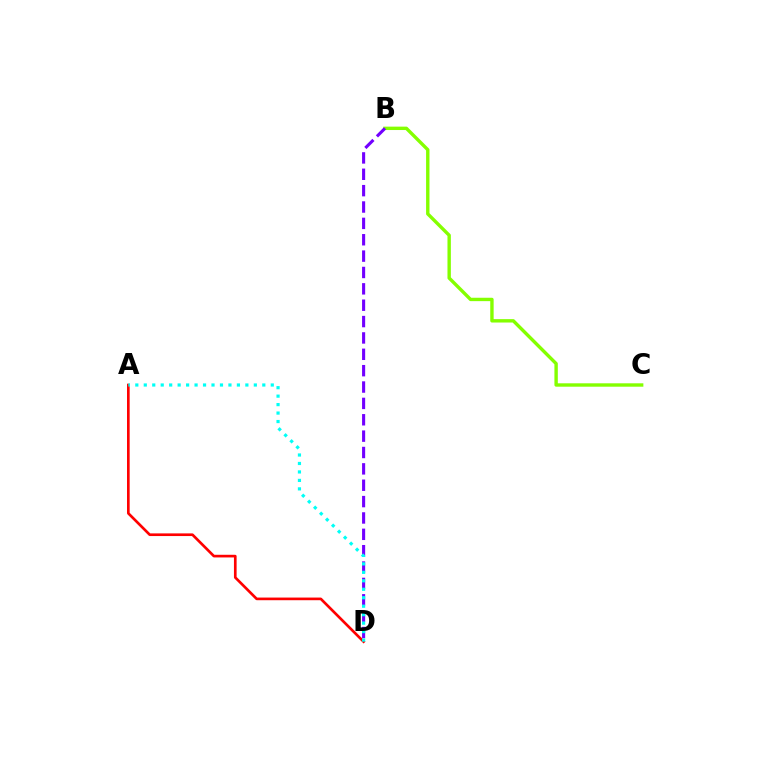{('B', 'C'): [{'color': '#84ff00', 'line_style': 'solid', 'thickness': 2.44}], ('A', 'D'): [{'color': '#ff0000', 'line_style': 'solid', 'thickness': 1.92}, {'color': '#00fff6', 'line_style': 'dotted', 'thickness': 2.3}], ('B', 'D'): [{'color': '#7200ff', 'line_style': 'dashed', 'thickness': 2.22}]}